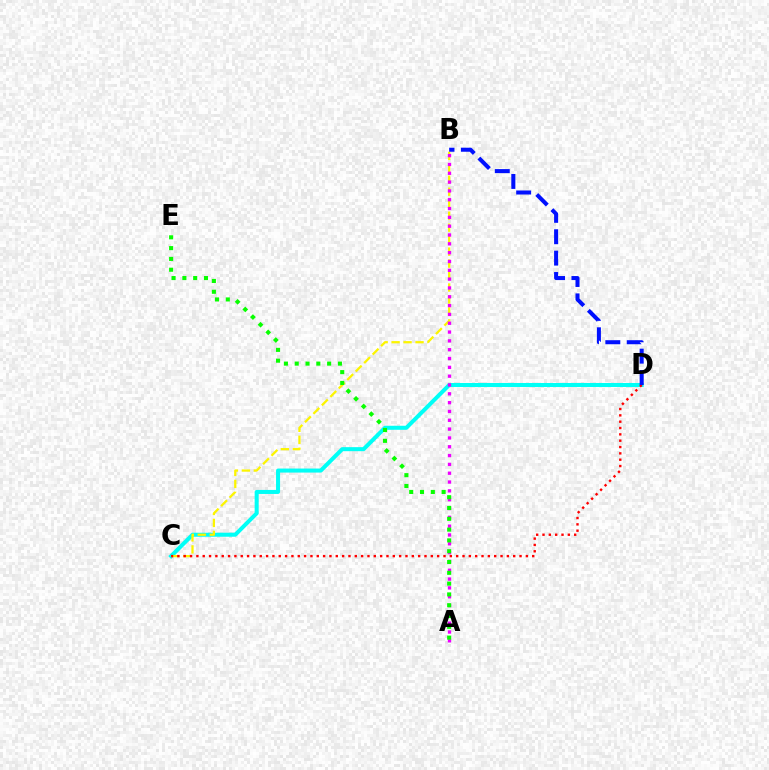{('C', 'D'): [{'color': '#00fff6', 'line_style': 'solid', 'thickness': 2.9}, {'color': '#ff0000', 'line_style': 'dotted', 'thickness': 1.72}], ('B', 'C'): [{'color': '#fcf500', 'line_style': 'dashed', 'thickness': 1.63}], ('A', 'B'): [{'color': '#ee00ff', 'line_style': 'dotted', 'thickness': 2.4}], ('B', 'D'): [{'color': '#0010ff', 'line_style': 'dashed', 'thickness': 2.9}], ('A', 'E'): [{'color': '#08ff00', 'line_style': 'dotted', 'thickness': 2.93}]}